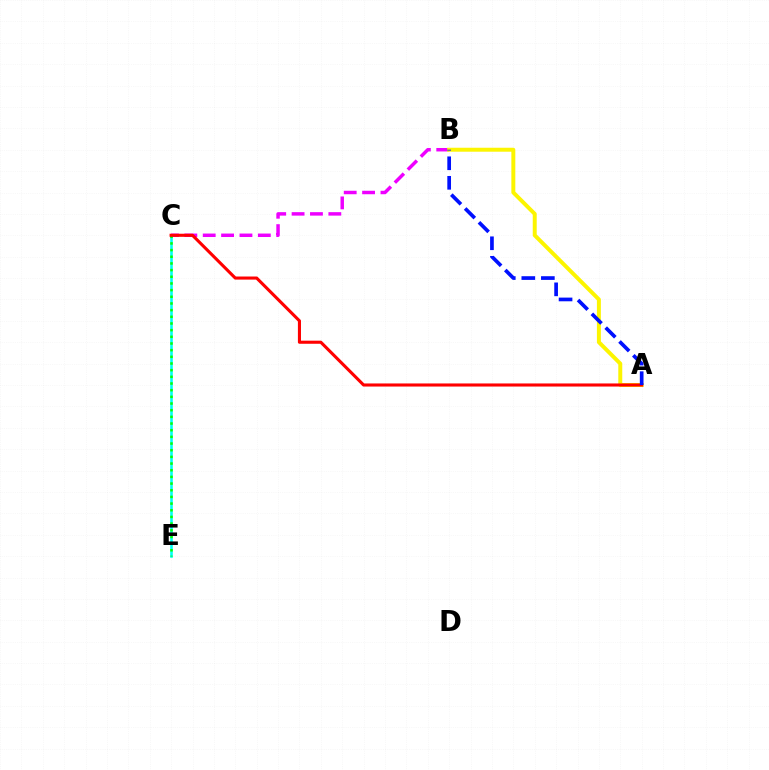{('B', 'C'): [{'color': '#ee00ff', 'line_style': 'dashed', 'thickness': 2.5}], ('C', 'E'): [{'color': '#00fff6', 'line_style': 'solid', 'thickness': 1.86}, {'color': '#08ff00', 'line_style': 'dotted', 'thickness': 1.81}], ('A', 'B'): [{'color': '#fcf500', 'line_style': 'solid', 'thickness': 2.85}, {'color': '#0010ff', 'line_style': 'dashed', 'thickness': 2.65}], ('A', 'C'): [{'color': '#ff0000', 'line_style': 'solid', 'thickness': 2.23}]}